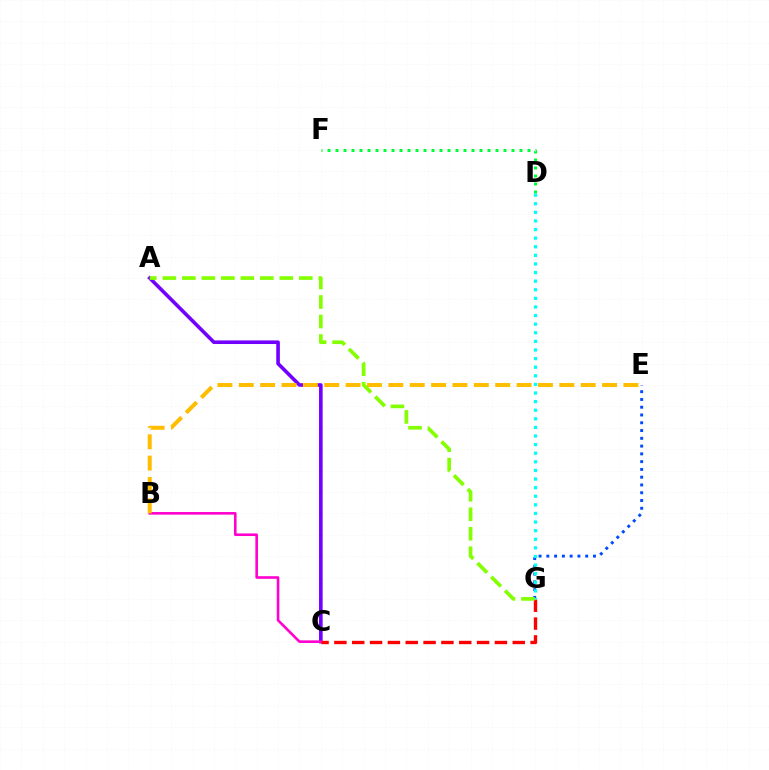{('A', 'C'): [{'color': '#7200ff', 'line_style': 'solid', 'thickness': 2.6}], ('E', 'G'): [{'color': '#004bff', 'line_style': 'dotted', 'thickness': 2.11}], ('B', 'C'): [{'color': '#ff00cf', 'line_style': 'solid', 'thickness': 1.87}], ('D', 'F'): [{'color': '#00ff39', 'line_style': 'dotted', 'thickness': 2.17}], ('C', 'G'): [{'color': '#ff0000', 'line_style': 'dashed', 'thickness': 2.42}], ('D', 'G'): [{'color': '#00fff6', 'line_style': 'dotted', 'thickness': 2.34}], ('B', 'E'): [{'color': '#ffbd00', 'line_style': 'dashed', 'thickness': 2.9}], ('A', 'G'): [{'color': '#84ff00', 'line_style': 'dashed', 'thickness': 2.65}]}